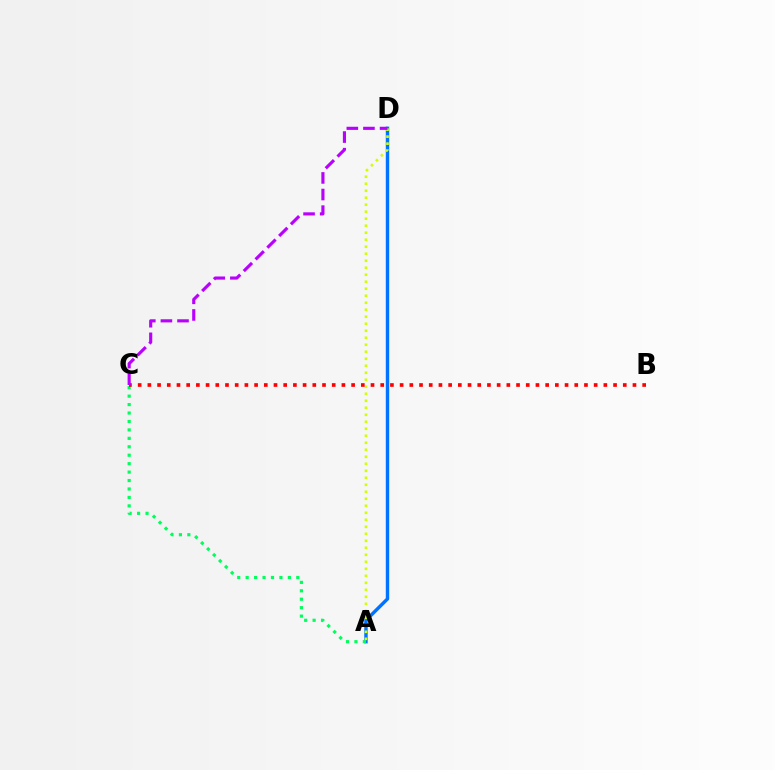{('A', 'D'): [{'color': '#0074ff', 'line_style': 'solid', 'thickness': 2.47}, {'color': '#d1ff00', 'line_style': 'dotted', 'thickness': 1.9}], ('A', 'C'): [{'color': '#00ff5c', 'line_style': 'dotted', 'thickness': 2.29}], ('B', 'C'): [{'color': '#ff0000', 'line_style': 'dotted', 'thickness': 2.64}], ('C', 'D'): [{'color': '#b900ff', 'line_style': 'dashed', 'thickness': 2.26}]}